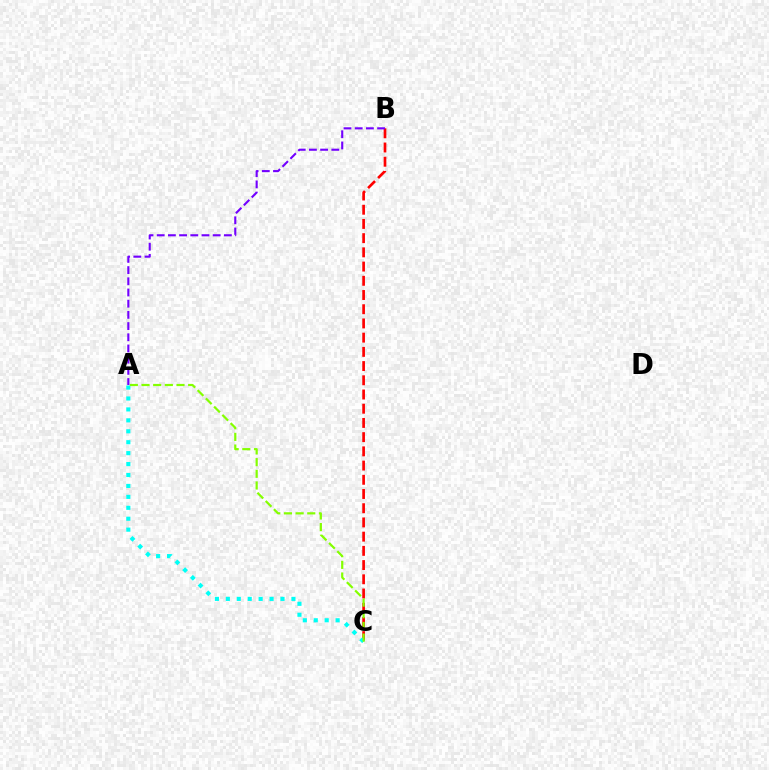{('B', 'C'): [{'color': '#ff0000', 'line_style': 'dashed', 'thickness': 1.93}], ('A', 'C'): [{'color': '#00fff6', 'line_style': 'dotted', 'thickness': 2.97}, {'color': '#84ff00', 'line_style': 'dashed', 'thickness': 1.58}], ('A', 'B'): [{'color': '#7200ff', 'line_style': 'dashed', 'thickness': 1.52}]}